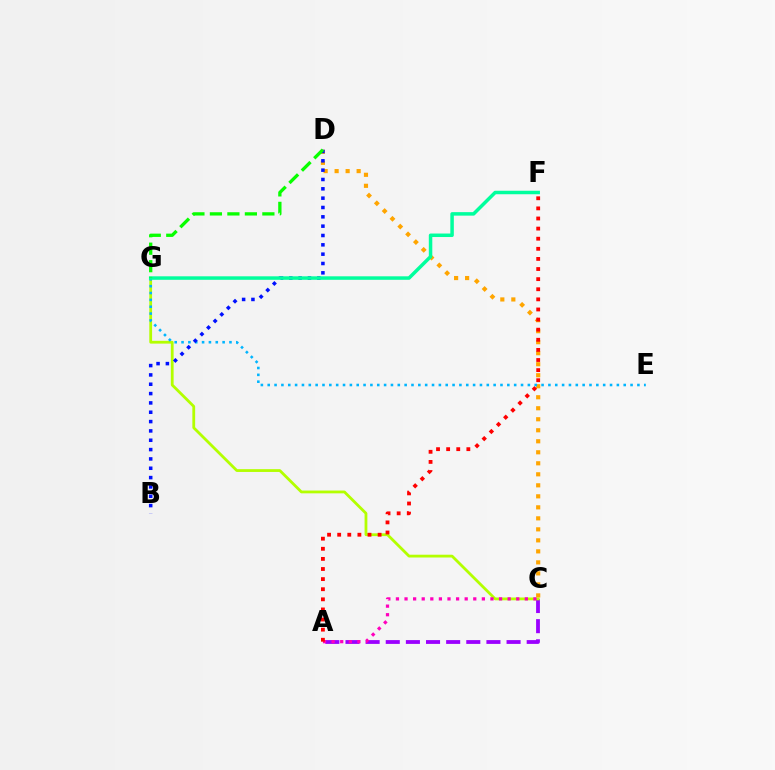{('A', 'C'): [{'color': '#9b00ff', 'line_style': 'dashed', 'thickness': 2.74}, {'color': '#ff00bd', 'line_style': 'dotted', 'thickness': 2.33}], ('C', 'G'): [{'color': '#b3ff00', 'line_style': 'solid', 'thickness': 2.01}], ('C', 'D'): [{'color': '#ffa500', 'line_style': 'dotted', 'thickness': 2.99}], ('A', 'F'): [{'color': '#ff0000', 'line_style': 'dotted', 'thickness': 2.75}], ('E', 'G'): [{'color': '#00b5ff', 'line_style': 'dotted', 'thickness': 1.86}], ('B', 'D'): [{'color': '#0010ff', 'line_style': 'dotted', 'thickness': 2.54}], ('F', 'G'): [{'color': '#00ff9d', 'line_style': 'solid', 'thickness': 2.51}], ('D', 'G'): [{'color': '#08ff00', 'line_style': 'dashed', 'thickness': 2.38}]}